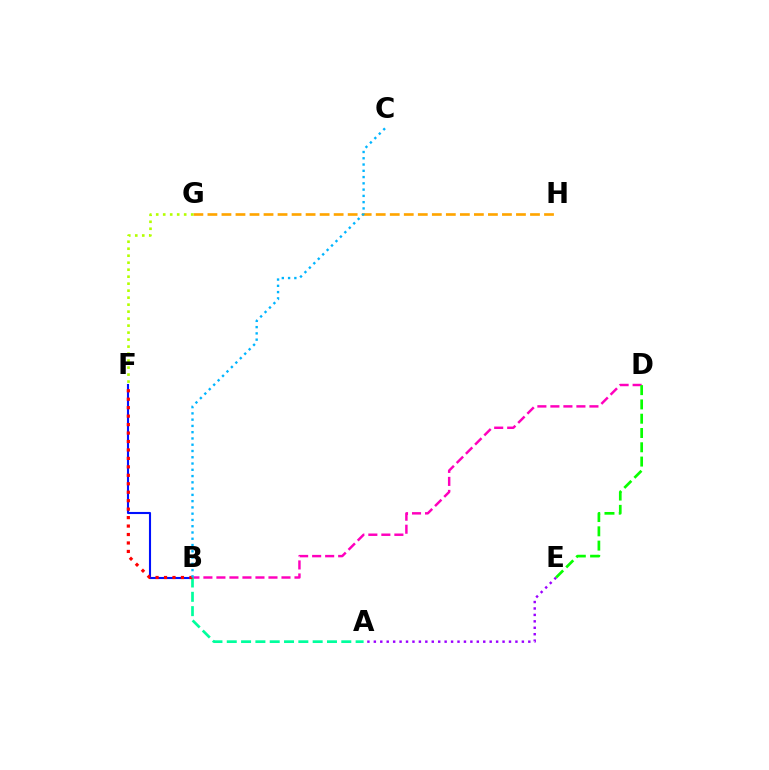{('B', 'F'): [{'color': '#0010ff', 'line_style': 'solid', 'thickness': 1.51}, {'color': '#ff0000', 'line_style': 'dotted', 'thickness': 2.3}], ('G', 'H'): [{'color': '#ffa500', 'line_style': 'dashed', 'thickness': 1.91}], ('B', 'D'): [{'color': '#ff00bd', 'line_style': 'dashed', 'thickness': 1.77}], ('A', 'E'): [{'color': '#9b00ff', 'line_style': 'dotted', 'thickness': 1.75}], ('F', 'G'): [{'color': '#b3ff00', 'line_style': 'dotted', 'thickness': 1.9}], ('A', 'B'): [{'color': '#00ff9d', 'line_style': 'dashed', 'thickness': 1.94}], ('D', 'E'): [{'color': '#08ff00', 'line_style': 'dashed', 'thickness': 1.94}], ('B', 'C'): [{'color': '#00b5ff', 'line_style': 'dotted', 'thickness': 1.7}]}